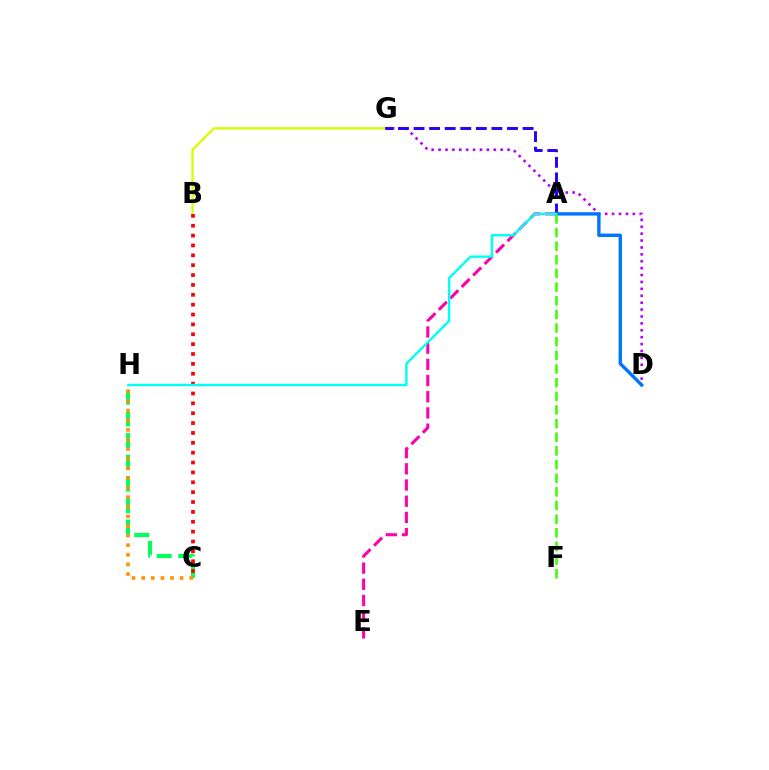{('C', 'H'): [{'color': '#00ff5c', 'line_style': 'dashed', 'thickness': 2.94}, {'color': '#ff9400', 'line_style': 'dotted', 'thickness': 2.61}], ('B', 'G'): [{'color': '#d1ff00', 'line_style': 'solid', 'thickness': 1.64}], ('D', 'G'): [{'color': '#b900ff', 'line_style': 'dotted', 'thickness': 1.88}], ('A', 'E'): [{'color': '#ff00ac', 'line_style': 'dashed', 'thickness': 2.2}], ('A', 'G'): [{'color': '#2500ff', 'line_style': 'dashed', 'thickness': 2.12}], ('B', 'C'): [{'color': '#ff0000', 'line_style': 'dotted', 'thickness': 2.68}], ('A', 'D'): [{'color': '#0074ff', 'line_style': 'solid', 'thickness': 2.43}], ('A', 'F'): [{'color': '#3dff00', 'line_style': 'dashed', 'thickness': 1.85}], ('A', 'H'): [{'color': '#00fff6', 'line_style': 'solid', 'thickness': 1.75}]}